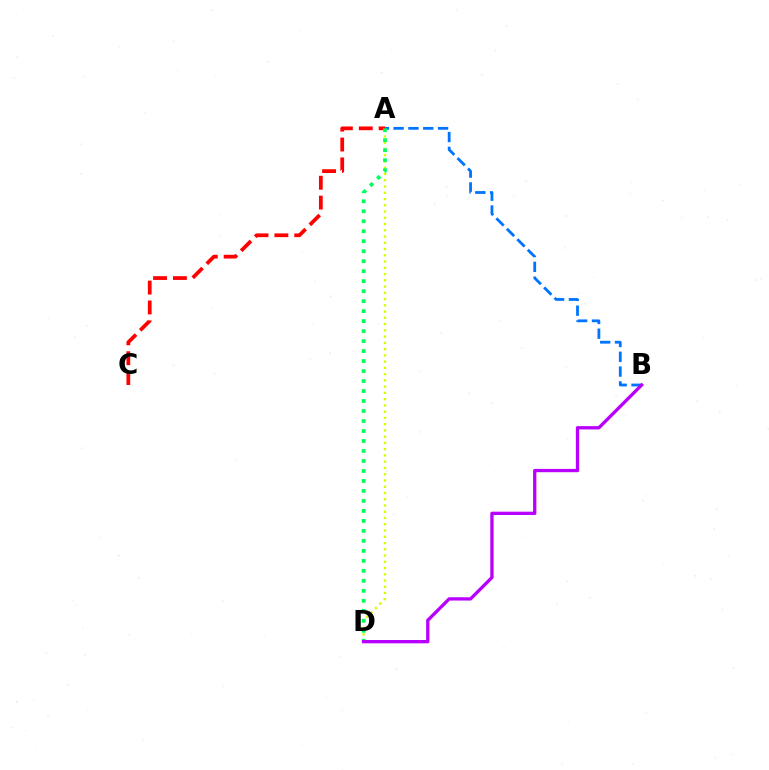{('A', 'C'): [{'color': '#ff0000', 'line_style': 'dashed', 'thickness': 2.7}], ('A', 'B'): [{'color': '#0074ff', 'line_style': 'dashed', 'thickness': 2.01}], ('A', 'D'): [{'color': '#d1ff00', 'line_style': 'dotted', 'thickness': 1.7}, {'color': '#00ff5c', 'line_style': 'dotted', 'thickness': 2.71}], ('B', 'D'): [{'color': '#b900ff', 'line_style': 'solid', 'thickness': 2.38}]}